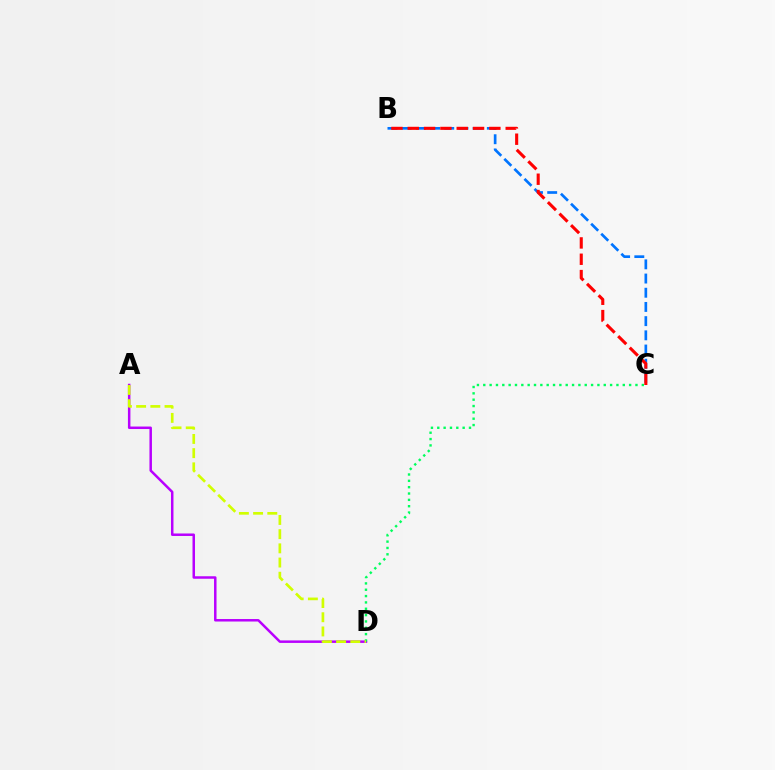{('A', 'D'): [{'color': '#b900ff', 'line_style': 'solid', 'thickness': 1.79}, {'color': '#d1ff00', 'line_style': 'dashed', 'thickness': 1.93}], ('B', 'C'): [{'color': '#0074ff', 'line_style': 'dashed', 'thickness': 1.93}, {'color': '#ff0000', 'line_style': 'dashed', 'thickness': 2.22}], ('C', 'D'): [{'color': '#00ff5c', 'line_style': 'dotted', 'thickness': 1.72}]}